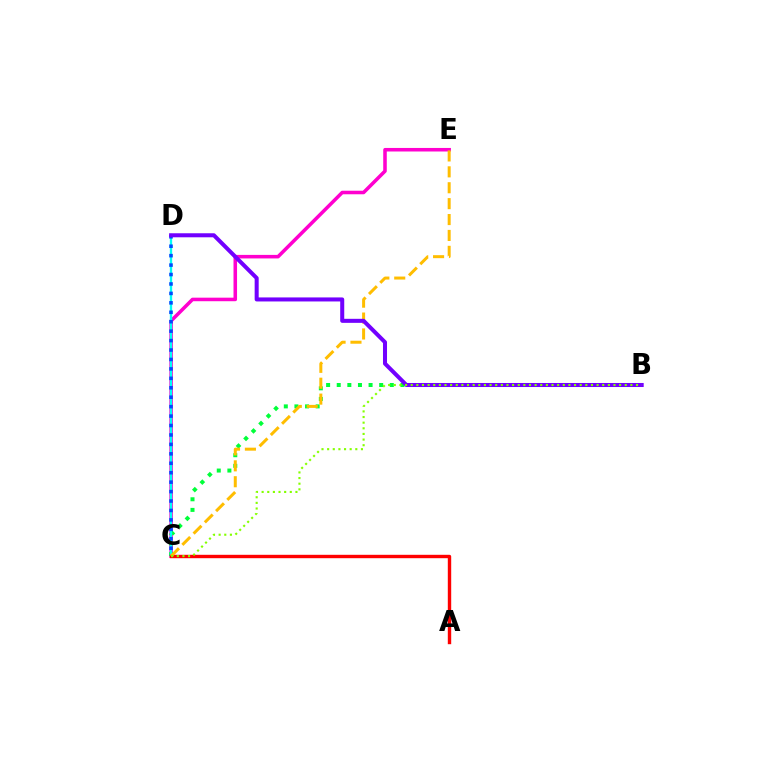{('C', 'E'): [{'color': '#ff00cf', 'line_style': 'solid', 'thickness': 2.55}, {'color': '#ffbd00', 'line_style': 'dashed', 'thickness': 2.16}], ('B', 'C'): [{'color': '#00ff39', 'line_style': 'dotted', 'thickness': 2.88}, {'color': '#84ff00', 'line_style': 'dotted', 'thickness': 1.53}], ('C', 'D'): [{'color': '#00fff6', 'line_style': 'solid', 'thickness': 1.67}, {'color': '#004bff', 'line_style': 'dotted', 'thickness': 2.56}], ('A', 'C'): [{'color': '#ff0000', 'line_style': 'solid', 'thickness': 2.45}], ('B', 'D'): [{'color': '#7200ff', 'line_style': 'solid', 'thickness': 2.9}]}